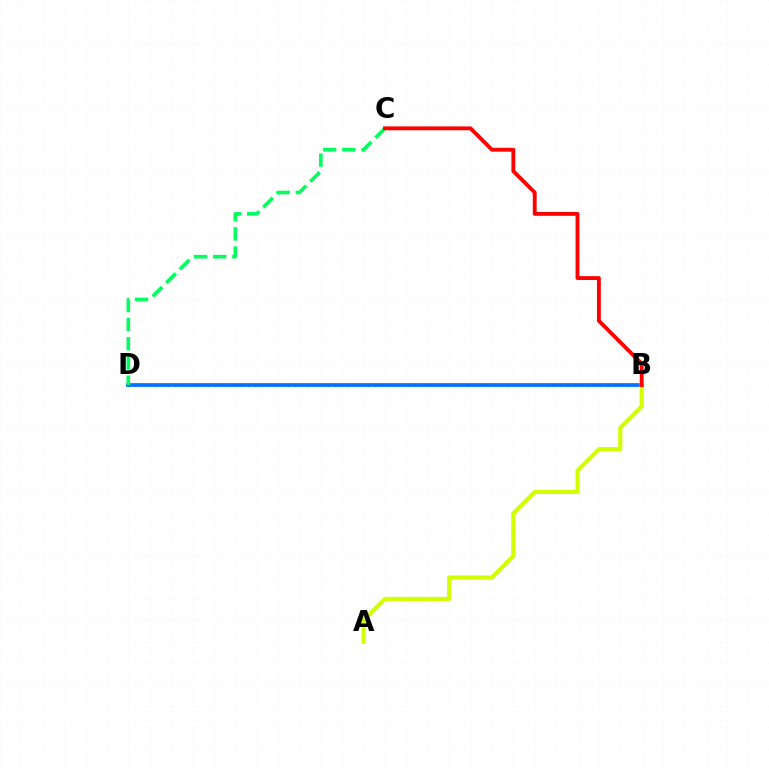{('B', 'D'): [{'color': '#b900ff', 'line_style': 'dotted', 'thickness': 1.81}, {'color': '#0074ff', 'line_style': 'solid', 'thickness': 2.68}], ('C', 'D'): [{'color': '#00ff5c', 'line_style': 'dashed', 'thickness': 2.61}], ('A', 'B'): [{'color': '#d1ff00', 'line_style': 'solid', 'thickness': 2.97}], ('B', 'C'): [{'color': '#ff0000', 'line_style': 'solid', 'thickness': 2.78}]}